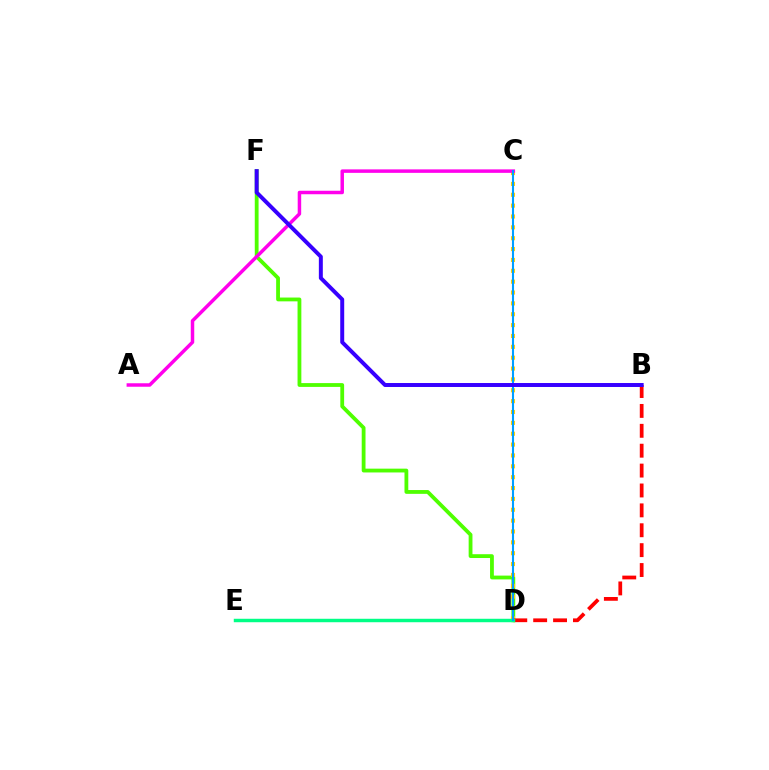{('D', 'F'): [{'color': '#4fff00', 'line_style': 'solid', 'thickness': 2.74}], ('C', 'D'): [{'color': '#ffd500', 'line_style': 'dotted', 'thickness': 2.95}, {'color': '#009eff', 'line_style': 'solid', 'thickness': 1.51}], ('B', 'D'): [{'color': '#ff0000', 'line_style': 'dashed', 'thickness': 2.7}], ('A', 'C'): [{'color': '#ff00ed', 'line_style': 'solid', 'thickness': 2.51}], ('D', 'E'): [{'color': '#00ff86', 'line_style': 'solid', 'thickness': 2.49}], ('B', 'F'): [{'color': '#3700ff', 'line_style': 'solid', 'thickness': 2.85}]}